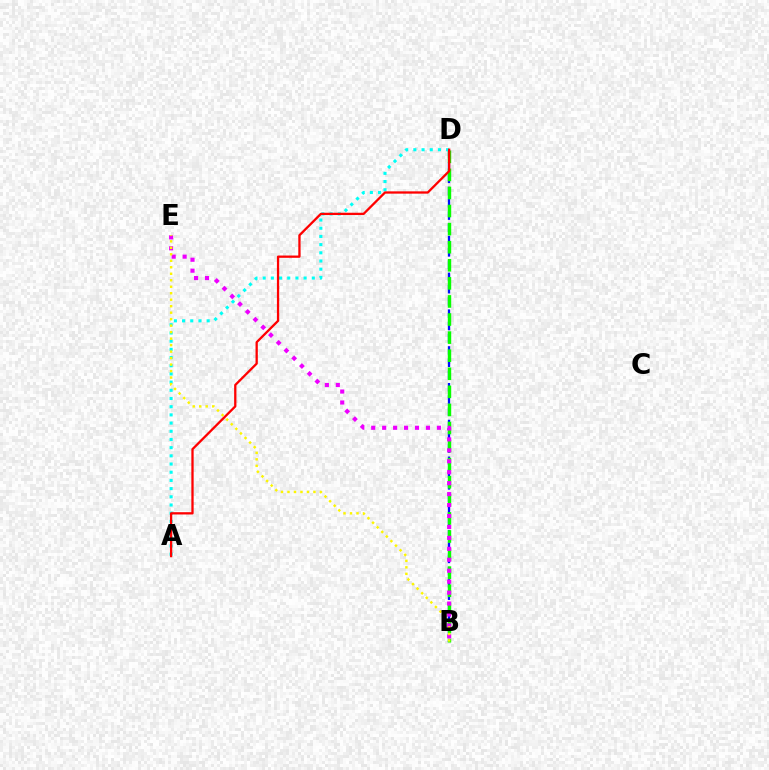{('B', 'D'): [{'color': '#0010ff', 'line_style': 'dashed', 'thickness': 1.67}, {'color': '#08ff00', 'line_style': 'dashed', 'thickness': 2.46}], ('A', 'D'): [{'color': '#00fff6', 'line_style': 'dotted', 'thickness': 2.23}, {'color': '#ff0000', 'line_style': 'solid', 'thickness': 1.65}], ('B', 'E'): [{'color': '#ee00ff', 'line_style': 'dotted', 'thickness': 2.97}, {'color': '#fcf500', 'line_style': 'dotted', 'thickness': 1.76}]}